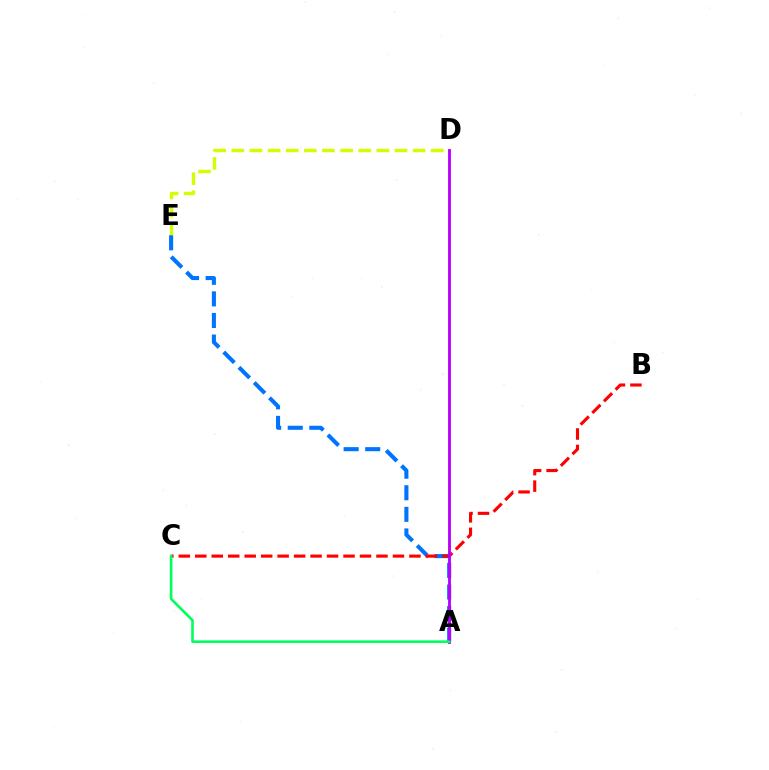{('D', 'E'): [{'color': '#d1ff00', 'line_style': 'dashed', 'thickness': 2.46}], ('A', 'E'): [{'color': '#0074ff', 'line_style': 'dashed', 'thickness': 2.93}], ('B', 'C'): [{'color': '#ff0000', 'line_style': 'dashed', 'thickness': 2.24}], ('A', 'D'): [{'color': '#b900ff', 'line_style': 'solid', 'thickness': 2.05}], ('A', 'C'): [{'color': '#00ff5c', 'line_style': 'solid', 'thickness': 1.89}]}